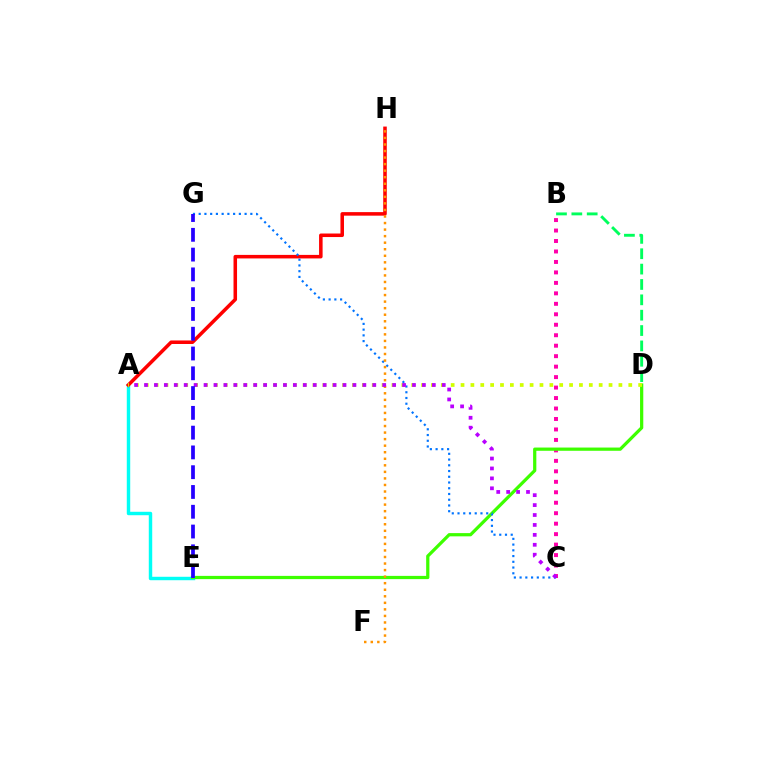{('B', 'D'): [{'color': '#00ff5c', 'line_style': 'dashed', 'thickness': 2.09}], ('A', 'E'): [{'color': '#00fff6', 'line_style': 'solid', 'thickness': 2.48}], ('B', 'C'): [{'color': '#ff00ac', 'line_style': 'dotted', 'thickness': 2.84}], ('A', 'H'): [{'color': '#ff0000', 'line_style': 'solid', 'thickness': 2.55}], ('D', 'E'): [{'color': '#3dff00', 'line_style': 'solid', 'thickness': 2.33}], ('A', 'D'): [{'color': '#d1ff00', 'line_style': 'dotted', 'thickness': 2.68}], ('C', 'G'): [{'color': '#0074ff', 'line_style': 'dotted', 'thickness': 1.56}], ('F', 'H'): [{'color': '#ff9400', 'line_style': 'dotted', 'thickness': 1.78}], ('A', 'C'): [{'color': '#b900ff', 'line_style': 'dotted', 'thickness': 2.7}], ('E', 'G'): [{'color': '#2500ff', 'line_style': 'dashed', 'thickness': 2.69}]}